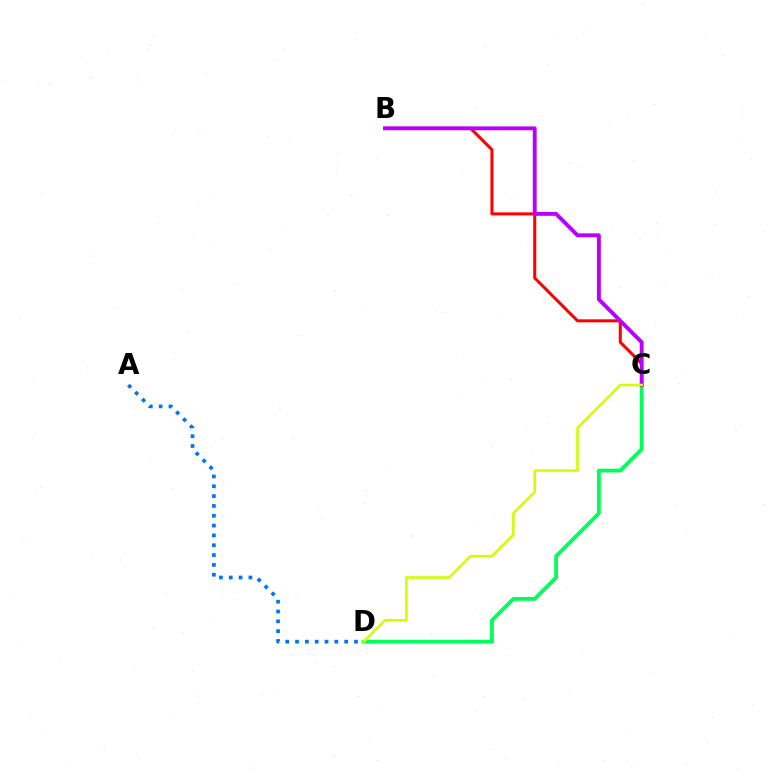{('B', 'C'): [{'color': '#ff0000', 'line_style': 'solid', 'thickness': 2.18}, {'color': '#b900ff', 'line_style': 'solid', 'thickness': 2.79}], ('A', 'D'): [{'color': '#0074ff', 'line_style': 'dotted', 'thickness': 2.67}], ('C', 'D'): [{'color': '#00ff5c', 'line_style': 'solid', 'thickness': 2.72}, {'color': '#d1ff00', 'line_style': 'solid', 'thickness': 1.87}]}